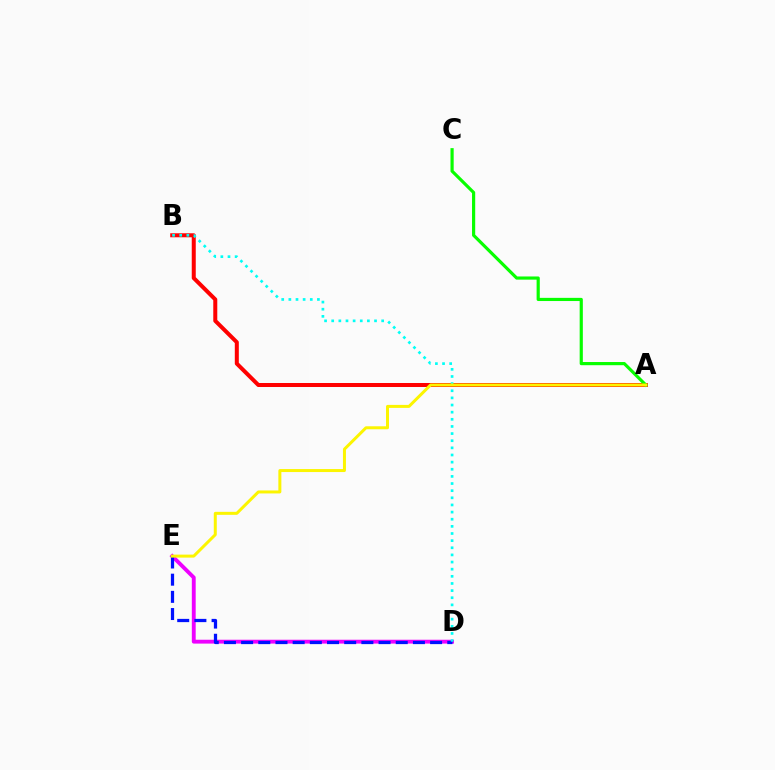{('A', 'B'): [{'color': '#ff0000', 'line_style': 'solid', 'thickness': 2.89}], ('A', 'C'): [{'color': '#08ff00', 'line_style': 'solid', 'thickness': 2.29}], ('D', 'E'): [{'color': '#ee00ff', 'line_style': 'solid', 'thickness': 2.78}, {'color': '#0010ff', 'line_style': 'dashed', 'thickness': 2.33}], ('B', 'D'): [{'color': '#00fff6', 'line_style': 'dotted', 'thickness': 1.94}], ('A', 'E'): [{'color': '#fcf500', 'line_style': 'solid', 'thickness': 2.16}]}